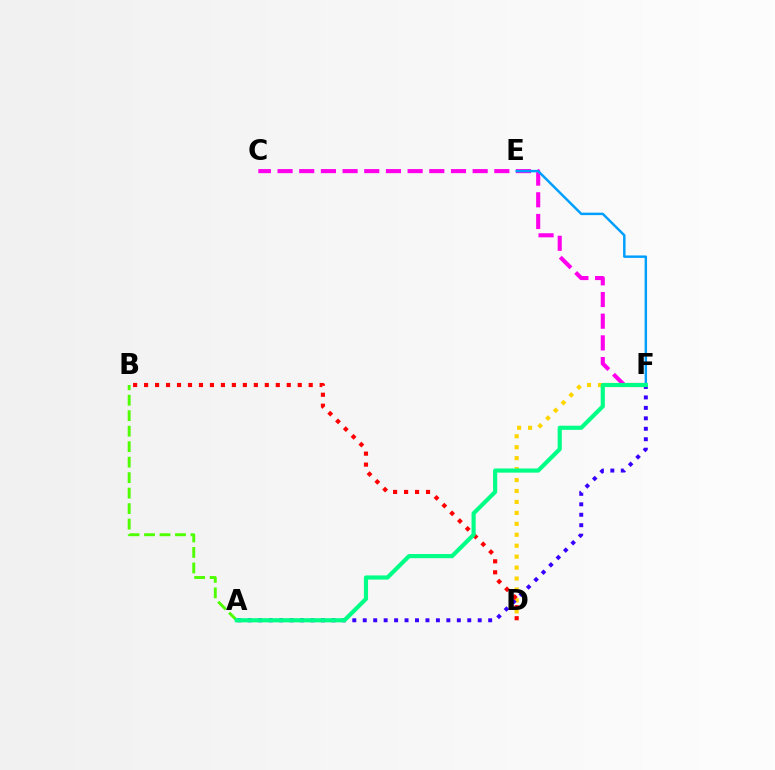{('D', 'F'): [{'color': '#ffd500', 'line_style': 'dotted', 'thickness': 2.97}], ('C', 'F'): [{'color': '#ff00ed', 'line_style': 'dashed', 'thickness': 2.94}], ('E', 'F'): [{'color': '#009eff', 'line_style': 'solid', 'thickness': 1.77}], ('A', 'B'): [{'color': '#4fff00', 'line_style': 'dashed', 'thickness': 2.1}], ('A', 'F'): [{'color': '#3700ff', 'line_style': 'dotted', 'thickness': 2.84}, {'color': '#00ff86', 'line_style': 'solid', 'thickness': 2.99}], ('B', 'D'): [{'color': '#ff0000', 'line_style': 'dotted', 'thickness': 2.98}]}